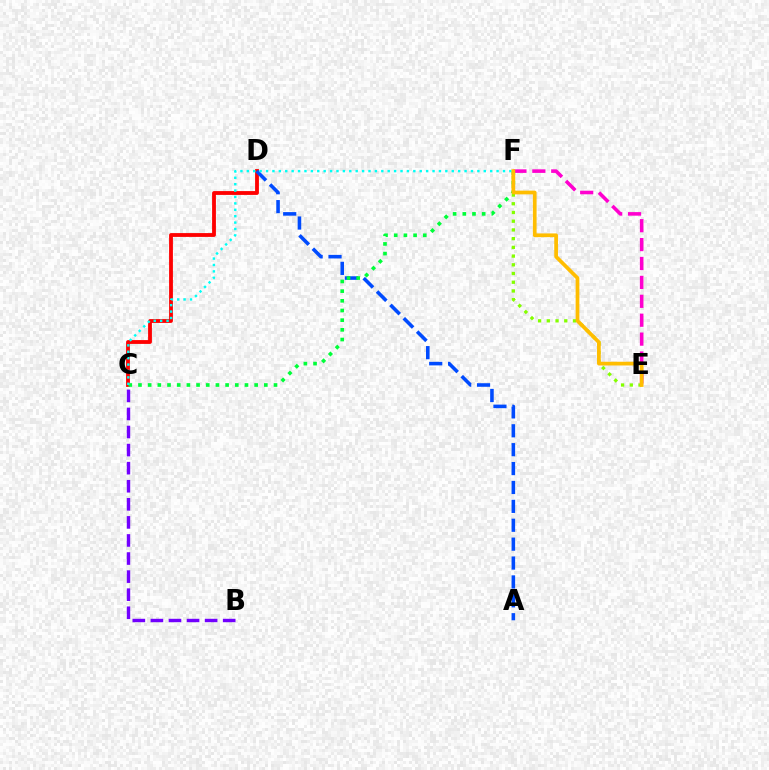{('B', 'C'): [{'color': '#7200ff', 'line_style': 'dashed', 'thickness': 2.46}], ('C', 'D'): [{'color': '#ff0000', 'line_style': 'solid', 'thickness': 2.75}], ('A', 'D'): [{'color': '#004bff', 'line_style': 'dashed', 'thickness': 2.57}], ('C', 'F'): [{'color': '#00ff39', 'line_style': 'dotted', 'thickness': 2.63}, {'color': '#00fff6', 'line_style': 'dotted', 'thickness': 1.74}], ('E', 'F'): [{'color': '#84ff00', 'line_style': 'dotted', 'thickness': 2.37}, {'color': '#ff00cf', 'line_style': 'dashed', 'thickness': 2.57}, {'color': '#ffbd00', 'line_style': 'solid', 'thickness': 2.68}]}